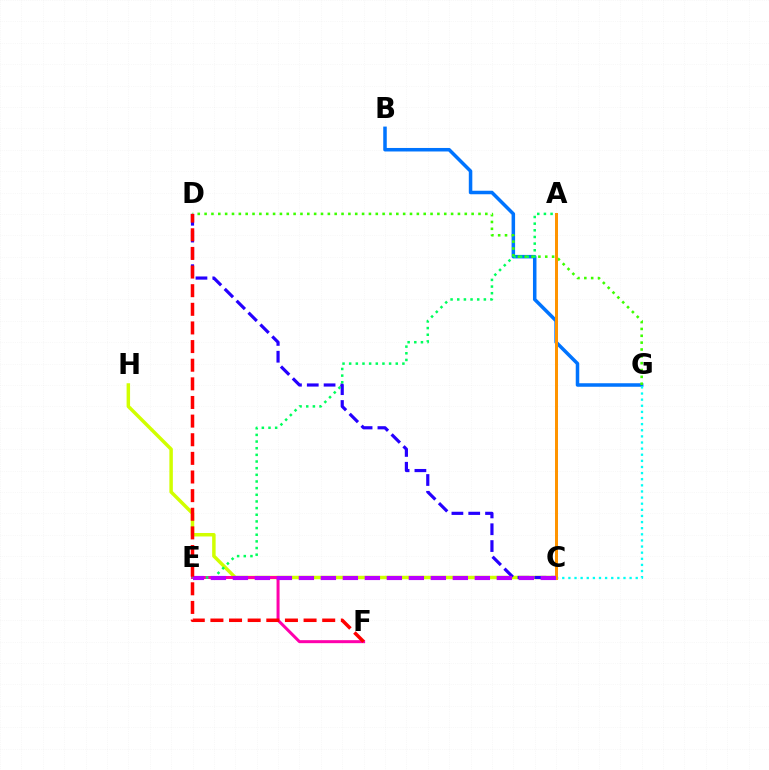{('B', 'G'): [{'color': '#0074ff', 'line_style': 'solid', 'thickness': 2.53}], ('C', 'G'): [{'color': '#00fff6', 'line_style': 'dotted', 'thickness': 1.66}], ('C', 'H'): [{'color': '#d1ff00', 'line_style': 'solid', 'thickness': 2.5}], ('D', 'G'): [{'color': '#3dff00', 'line_style': 'dotted', 'thickness': 1.86}], ('E', 'F'): [{'color': '#ff00ac', 'line_style': 'solid', 'thickness': 2.16}], ('C', 'D'): [{'color': '#2500ff', 'line_style': 'dashed', 'thickness': 2.28}], ('A', 'E'): [{'color': '#00ff5c', 'line_style': 'dotted', 'thickness': 1.81}], ('A', 'C'): [{'color': '#ff9400', 'line_style': 'solid', 'thickness': 2.16}], ('C', 'E'): [{'color': '#b900ff', 'line_style': 'dashed', 'thickness': 2.99}], ('D', 'F'): [{'color': '#ff0000', 'line_style': 'dashed', 'thickness': 2.53}]}